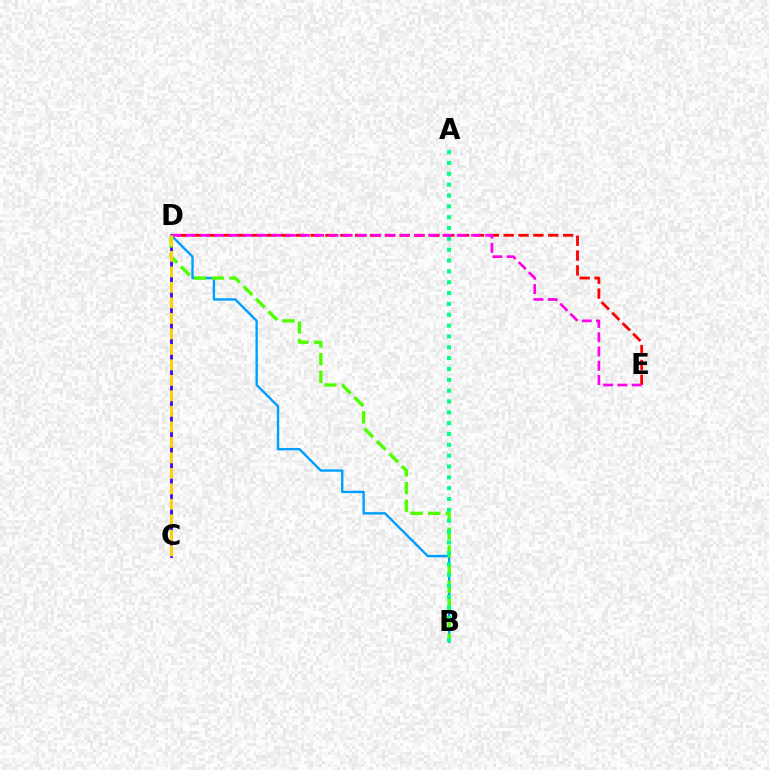{('C', 'D'): [{'color': '#3700ff', 'line_style': 'solid', 'thickness': 1.97}, {'color': '#ffd500', 'line_style': 'dashed', 'thickness': 2.11}], ('B', 'D'): [{'color': '#009eff', 'line_style': 'solid', 'thickness': 1.7}, {'color': '#4fff00', 'line_style': 'dashed', 'thickness': 2.4}], ('D', 'E'): [{'color': '#ff0000', 'line_style': 'dashed', 'thickness': 2.02}, {'color': '#ff00ed', 'line_style': 'dashed', 'thickness': 1.94}], ('A', 'B'): [{'color': '#00ff86', 'line_style': 'dotted', 'thickness': 2.95}]}